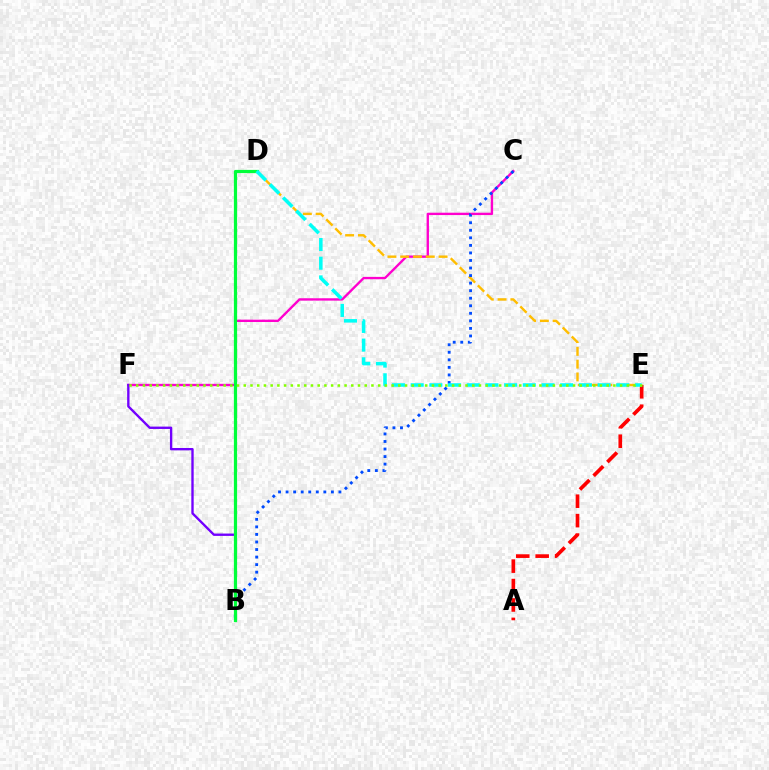{('C', 'F'): [{'color': '#ff00cf', 'line_style': 'solid', 'thickness': 1.7}], ('D', 'E'): [{'color': '#ffbd00', 'line_style': 'dashed', 'thickness': 1.74}, {'color': '#00fff6', 'line_style': 'dashed', 'thickness': 2.54}], ('B', 'C'): [{'color': '#004bff', 'line_style': 'dotted', 'thickness': 2.05}], ('B', 'F'): [{'color': '#7200ff', 'line_style': 'solid', 'thickness': 1.7}], ('A', 'E'): [{'color': '#ff0000', 'line_style': 'dashed', 'thickness': 2.64}], ('B', 'D'): [{'color': '#00ff39', 'line_style': 'solid', 'thickness': 2.32}], ('E', 'F'): [{'color': '#84ff00', 'line_style': 'dotted', 'thickness': 1.83}]}